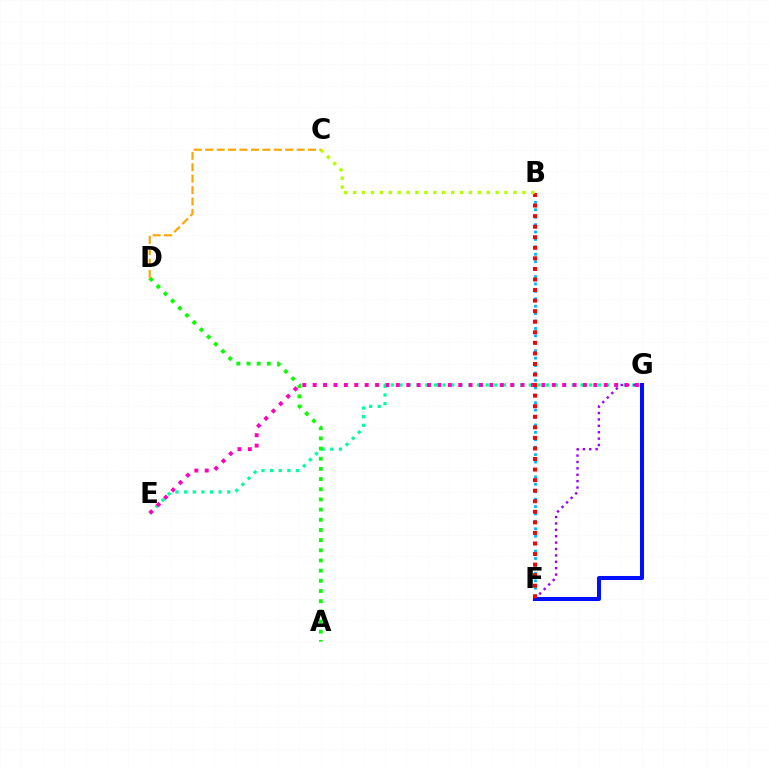{('E', 'G'): [{'color': '#00ff9d', 'line_style': 'dotted', 'thickness': 2.34}, {'color': '#ff00bd', 'line_style': 'dotted', 'thickness': 2.82}], ('F', 'G'): [{'color': '#9b00ff', 'line_style': 'dotted', 'thickness': 1.74}, {'color': '#0010ff', 'line_style': 'solid', 'thickness': 2.91}], ('B', 'F'): [{'color': '#00b5ff', 'line_style': 'dotted', 'thickness': 2.02}, {'color': '#ff0000', 'line_style': 'dotted', 'thickness': 2.87}], ('B', 'C'): [{'color': '#b3ff00', 'line_style': 'dotted', 'thickness': 2.42}], ('A', 'D'): [{'color': '#08ff00', 'line_style': 'dotted', 'thickness': 2.76}], ('C', 'D'): [{'color': '#ffa500', 'line_style': 'dashed', 'thickness': 1.55}]}